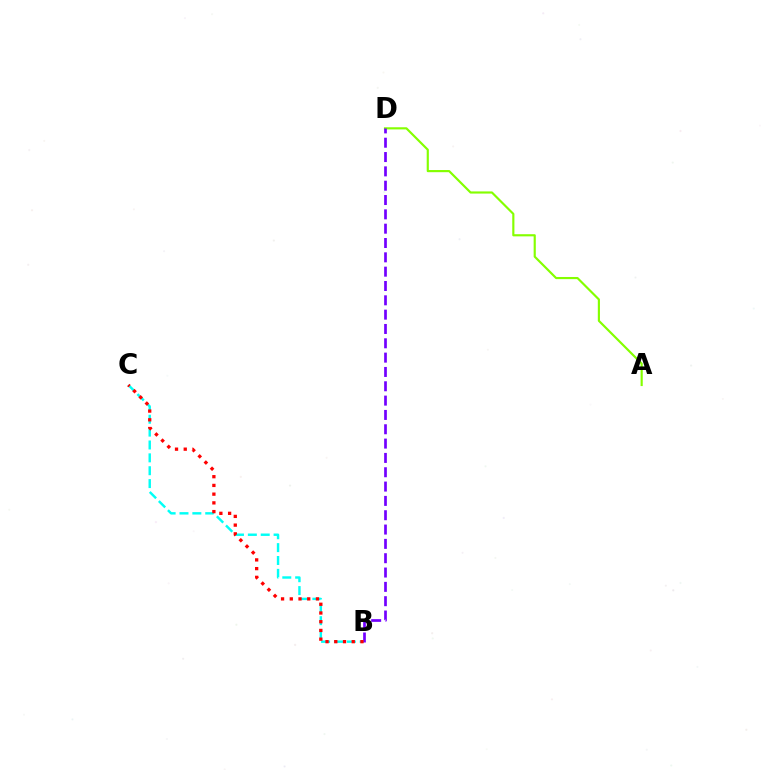{('B', 'C'): [{'color': '#00fff6', 'line_style': 'dashed', 'thickness': 1.75}, {'color': '#ff0000', 'line_style': 'dotted', 'thickness': 2.37}], ('A', 'D'): [{'color': '#84ff00', 'line_style': 'solid', 'thickness': 1.55}], ('B', 'D'): [{'color': '#7200ff', 'line_style': 'dashed', 'thickness': 1.95}]}